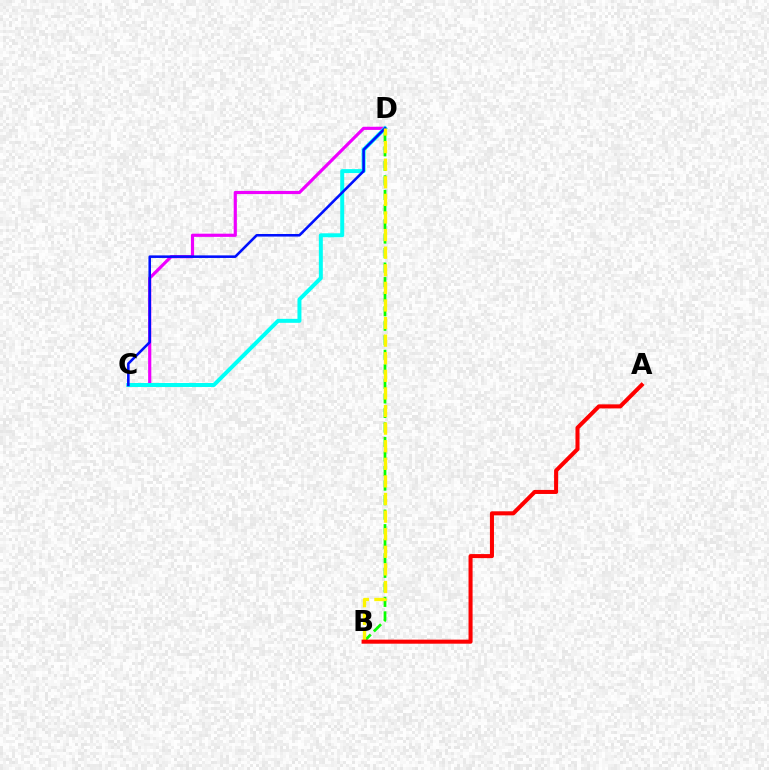{('C', 'D'): [{'color': '#ee00ff', 'line_style': 'solid', 'thickness': 2.28}, {'color': '#00fff6', 'line_style': 'solid', 'thickness': 2.86}, {'color': '#0010ff', 'line_style': 'solid', 'thickness': 1.86}], ('B', 'D'): [{'color': '#08ff00', 'line_style': 'dashed', 'thickness': 1.97}, {'color': '#fcf500', 'line_style': 'dashed', 'thickness': 2.39}], ('A', 'B'): [{'color': '#ff0000', 'line_style': 'solid', 'thickness': 2.91}]}